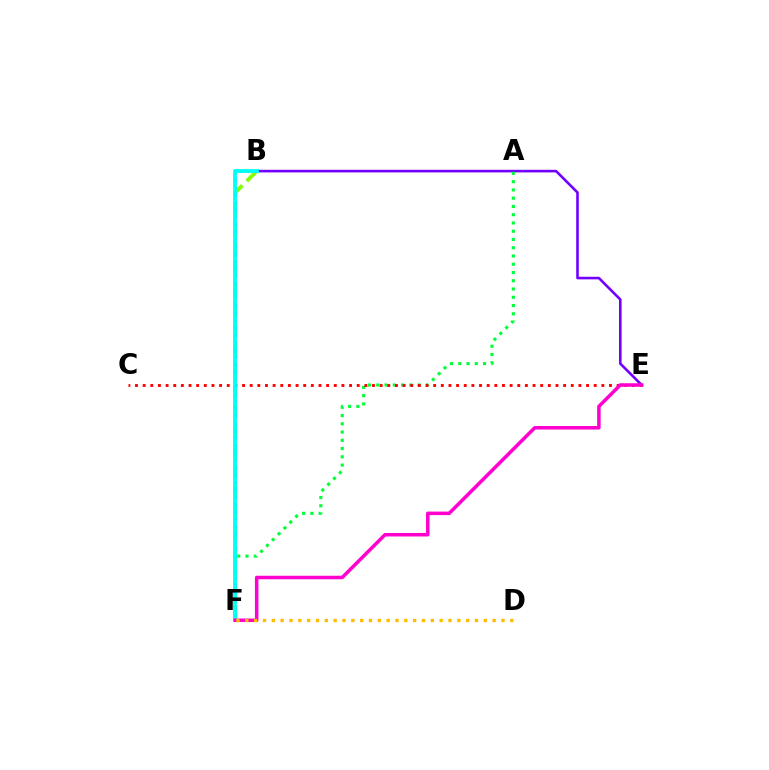{('B', 'E'): [{'color': '#7200ff', 'line_style': 'solid', 'thickness': 1.88}], ('A', 'F'): [{'color': '#00ff39', 'line_style': 'dotted', 'thickness': 2.24}], ('B', 'F'): [{'color': '#84ff00', 'line_style': 'dashed', 'thickness': 2.74}, {'color': '#004bff', 'line_style': 'dotted', 'thickness': 2.0}, {'color': '#00fff6', 'line_style': 'solid', 'thickness': 2.74}], ('C', 'E'): [{'color': '#ff0000', 'line_style': 'dotted', 'thickness': 2.08}], ('E', 'F'): [{'color': '#ff00cf', 'line_style': 'solid', 'thickness': 2.53}], ('D', 'F'): [{'color': '#ffbd00', 'line_style': 'dotted', 'thickness': 2.4}]}